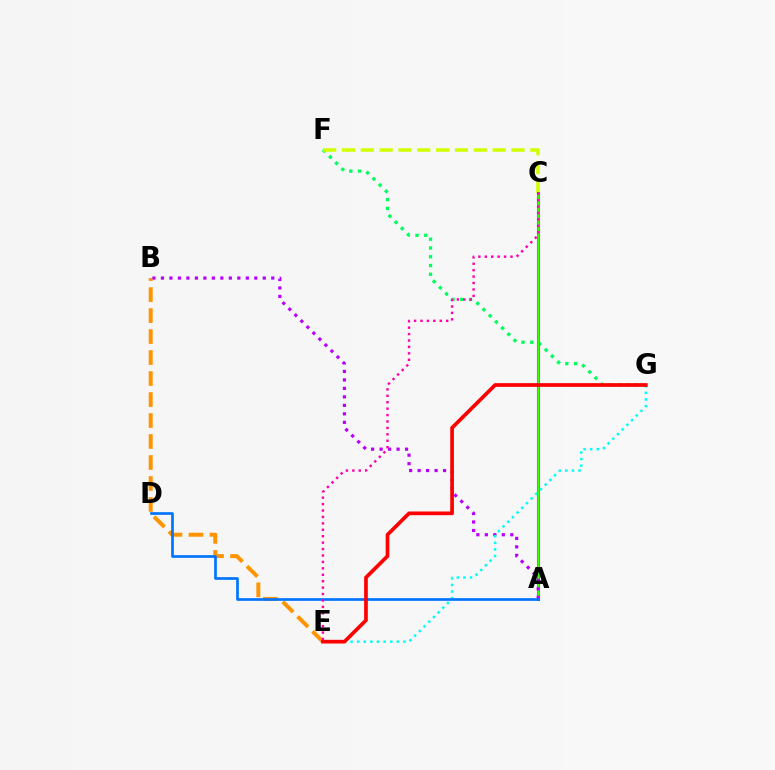{('F', 'G'): [{'color': '#00ff5c', 'line_style': 'dotted', 'thickness': 2.38}], ('C', 'F'): [{'color': '#d1ff00', 'line_style': 'dashed', 'thickness': 2.56}], ('B', 'E'): [{'color': '#ff9400', 'line_style': 'dashed', 'thickness': 2.85}], ('A', 'C'): [{'color': '#2500ff', 'line_style': 'solid', 'thickness': 2.2}, {'color': '#3dff00', 'line_style': 'solid', 'thickness': 1.85}], ('A', 'B'): [{'color': '#b900ff', 'line_style': 'dotted', 'thickness': 2.31}], ('E', 'G'): [{'color': '#00fff6', 'line_style': 'dotted', 'thickness': 1.79}, {'color': '#ff0000', 'line_style': 'solid', 'thickness': 2.66}], ('A', 'D'): [{'color': '#0074ff', 'line_style': 'solid', 'thickness': 1.93}], ('C', 'E'): [{'color': '#ff00ac', 'line_style': 'dotted', 'thickness': 1.75}]}